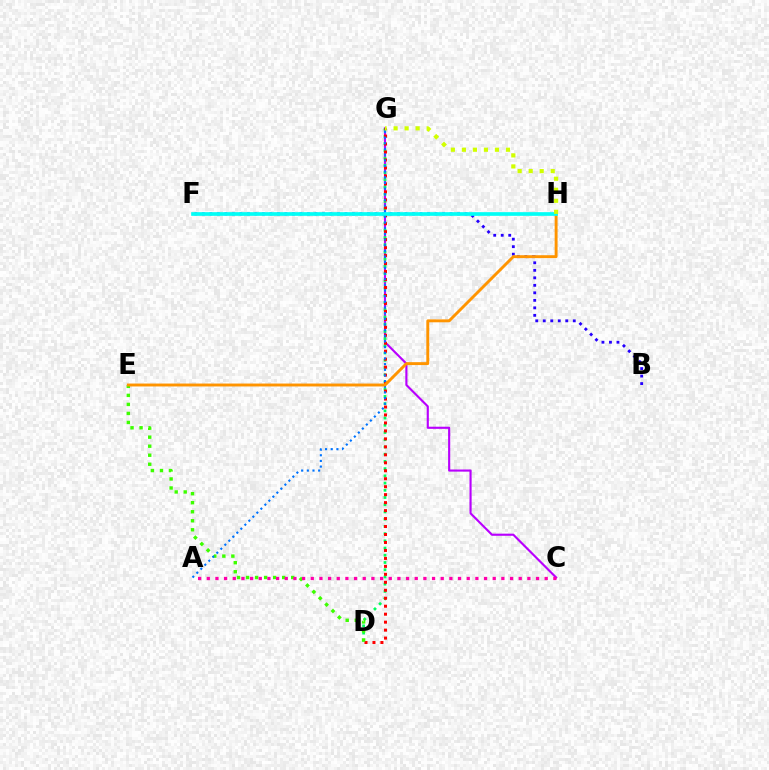{('B', 'F'): [{'color': '#2500ff', 'line_style': 'dotted', 'thickness': 2.04}], ('C', 'G'): [{'color': '#b900ff', 'line_style': 'solid', 'thickness': 1.54}], ('D', 'G'): [{'color': '#00ff5c', 'line_style': 'dotted', 'thickness': 1.96}, {'color': '#ff0000', 'line_style': 'dotted', 'thickness': 2.17}], ('D', 'E'): [{'color': '#3dff00', 'line_style': 'dotted', 'thickness': 2.45}], ('A', 'C'): [{'color': '#ff00ac', 'line_style': 'dotted', 'thickness': 2.35}], ('A', 'G'): [{'color': '#0074ff', 'line_style': 'dotted', 'thickness': 1.54}], ('E', 'H'): [{'color': '#ff9400', 'line_style': 'solid', 'thickness': 2.1}], ('F', 'H'): [{'color': '#00fff6', 'line_style': 'solid', 'thickness': 2.64}], ('G', 'H'): [{'color': '#d1ff00', 'line_style': 'dotted', 'thickness': 2.99}]}